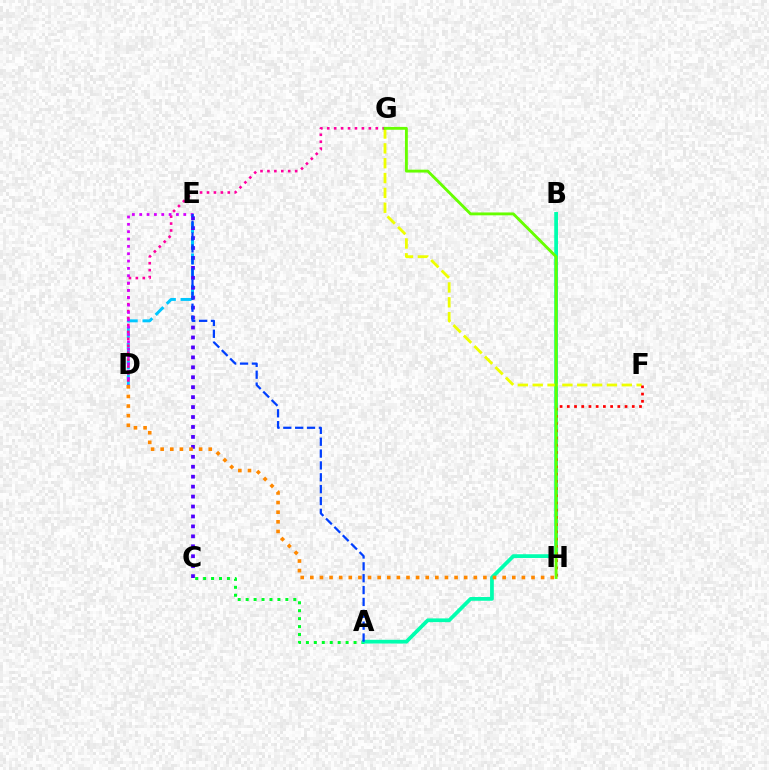{('A', 'C'): [{'color': '#00ff27', 'line_style': 'dotted', 'thickness': 2.16}], ('A', 'B'): [{'color': '#00ffaf', 'line_style': 'solid', 'thickness': 2.7}], ('F', 'G'): [{'color': '#eeff00', 'line_style': 'dashed', 'thickness': 2.02}], ('D', 'E'): [{'color': '#00c7ff', 'line_style': 'dashed', 'thickness': 2.13}, {'color': '#d600ff', 'line_style': 'dotted', 'thickness': 2.0}], ('D', 'G'): [{'color': '#ff00a0', 'line_style': 'dotted', 'thickness': 1.88}], ('C', 'E'): [{'color': '#4f00ff', 'line_style': 'dotted', 'thickness': 2.7}], ('F', 'H'): [{'color': '#ff0000', 'line_style': 'dotted', 'thickness': 1.96}], ('G', 'H'): [{'color': '#66ff00', 'line_style': 'solid', 'thickness': 2.07}], ('D', 'H'): [{'color': '#ff8800', 'line_style': 'dotted', 'thickness': 2.61}], ('A', 'E'): [{'color': '#003fff', 'line_style': 'dashed', 'thickness': 1.61}]}